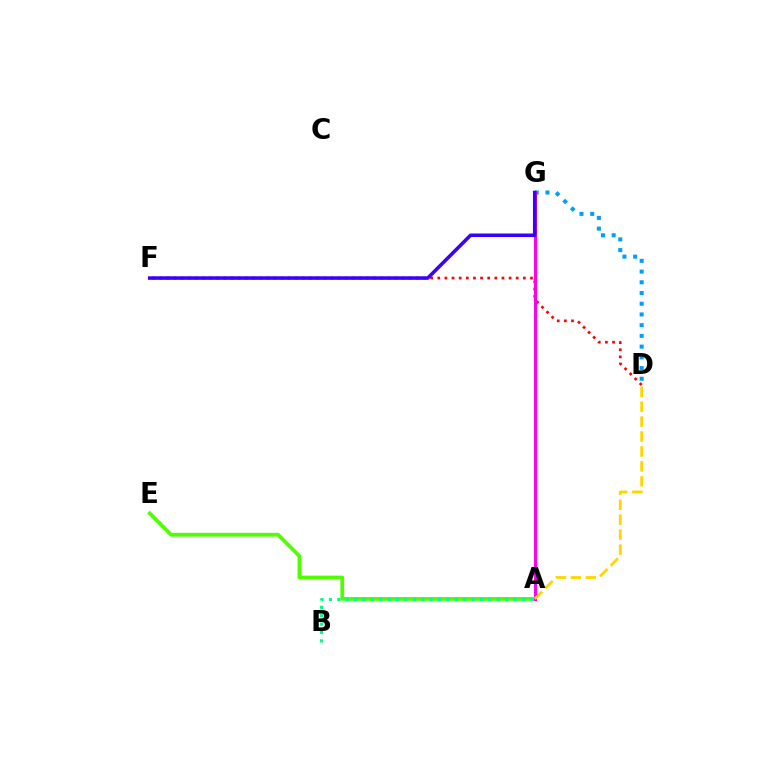{('D', 'G'): [{'color': '#009eff', 'line_style': 'dotted', 'thickness': 2.91}], ('A', 'E'): [{'color': '#4fff00', 'line_style': 'solid', 'thickness': 2.7}], ('D', 'F'): [{'color': '#ff0000', 'line_style': 'dotted', 'thickness': 1.94}], ('A', 'B'): [{'color': '#00ff86', 'line_style': 'dotted', 'thickness': 2.28}], ('A', 'G'): [{'color': '#ff00ed', 'line_style': 'solid', 'thickness': 2.17}], ('F', 'G'): [{'color': '#3700ff', 'line_style': 'solid', 'thickness': 2.56}], ('A', 'D'): [{'color': '#ffd500', 'line_style': 'dashed', 'thickness': 2.03}]}